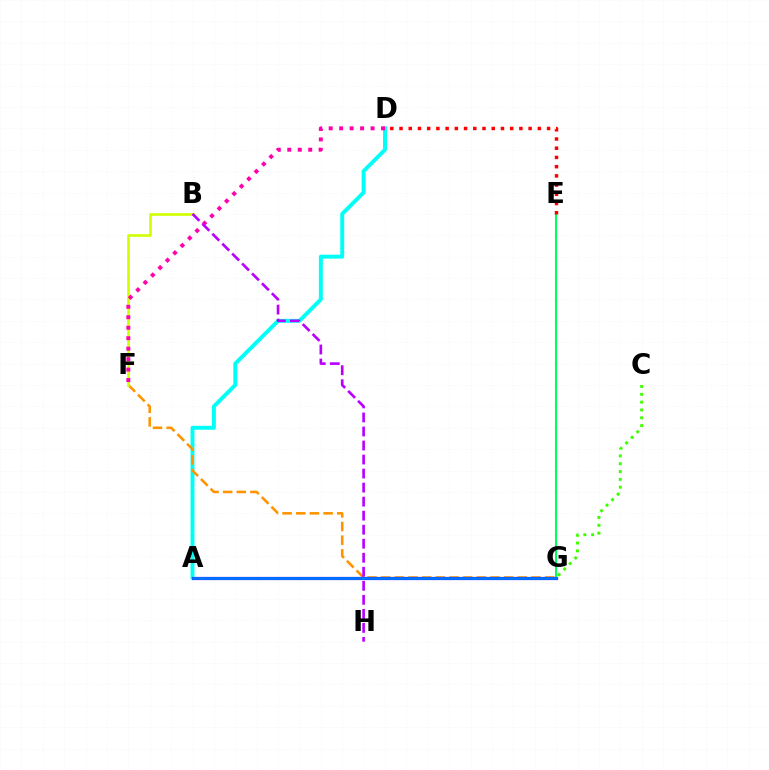{('E', 'G'): [{'color': '#00ff5c', 'line_style': 'solid', 'thickness': 1.5}], ('A', 'D'): [{'color': '#00fff6', 'line_style': 'solid', 'thickness': 2.83}], ('F', 'G'): [{'color': '#ff9400', 'line_style': 'dashed', 'thickness': 1.86}], ('B', 'F'): [{'color': '#d1ff00', 'line_style': 'solid', 'thickness': 1.91}], ('D', 'F'): [{'color': '#ff00ac', 'line_style': 'dotted', 'thickness': 2.84}], ('A', 'G'): [{'color': '#2500ff', 'line_style': 'solid', 'thickness': 2.29}, {'color': '#0074ff', 'line_style': 'solid', 'thickness': 2.01}], ('C', 'G'): [{'color': '#3dff00', 'line_style': 'dotted', 'thickness': 2.13}], ('D', 'E'): [{'color': '#ff0000', 'line_style': 'dotted', 'thickness': 2.51}], ('B', 'H'): [{'color': '#b900ff', 'line_style': 'dashed', 'thickness': 1.91}]}